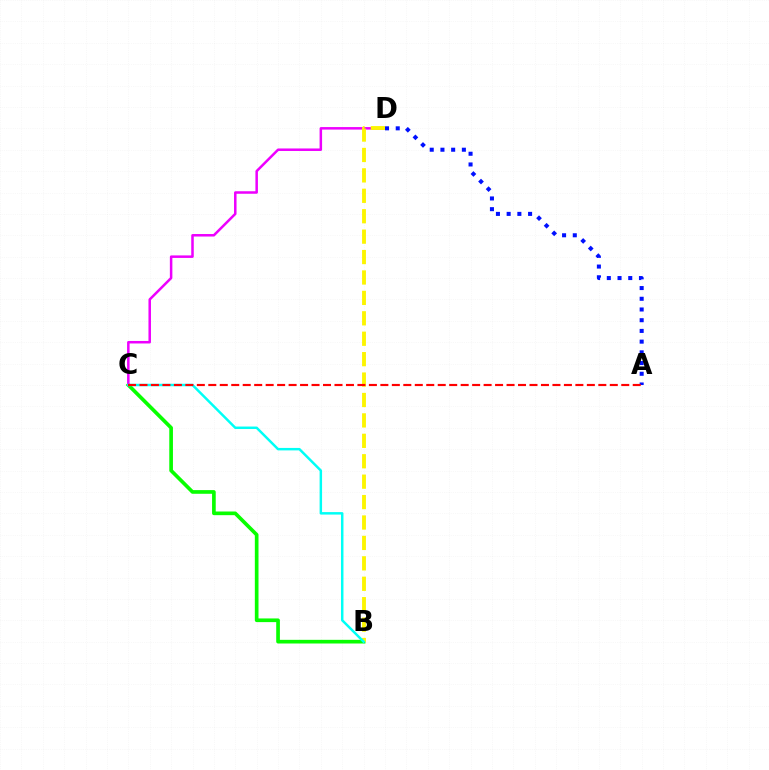{('B', 'C'): [{'color': '#08ff00', 'line_style': 'solid', 'thickness': 2.64}, {'color': '#00fff6', 'line_style': 'solid', 'thickness': 1.78}], ('C', 'D'): [{'color': '#ee00ff', 'line_style': 'solid', 'thickness': 1.81}], ('B', 'D'): [{'color': '#fcf500', 'line_style': 'dashed', 'thickness': 2.77}], ('A', 'D'): [{'color': '#0010ff', 'line_style': 'dotted', 'thickness': 2.91}], ('A', 'C'): [{'color': '#ff0000', 'line_style': 'dashed', 'thickness': 1.56}]}